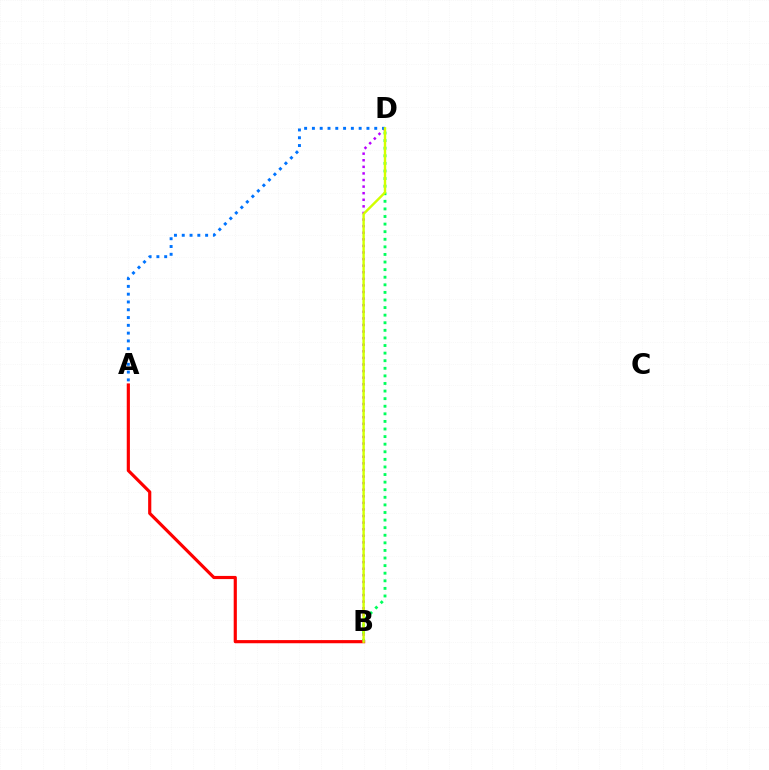{('B', 'D'): [{'color': '#00ff5c', 'line_style': 'dotted', 'thickness': 2.06}, {'color': '#b900ff', 'line_style': 'dotted', 'thickness': 1.79}, {'color': '#d1ff00', 'line_style': 'solid', 'thickness': 1.74}], ('A', 'B'): [{'color': '#ff0000', 'line_style': 'solid', 'thickness': 2.28}], ('A', 'D'): [{'color': '#0074ff', 'line_style': 'dotted', 'thickness': 2.12}]}